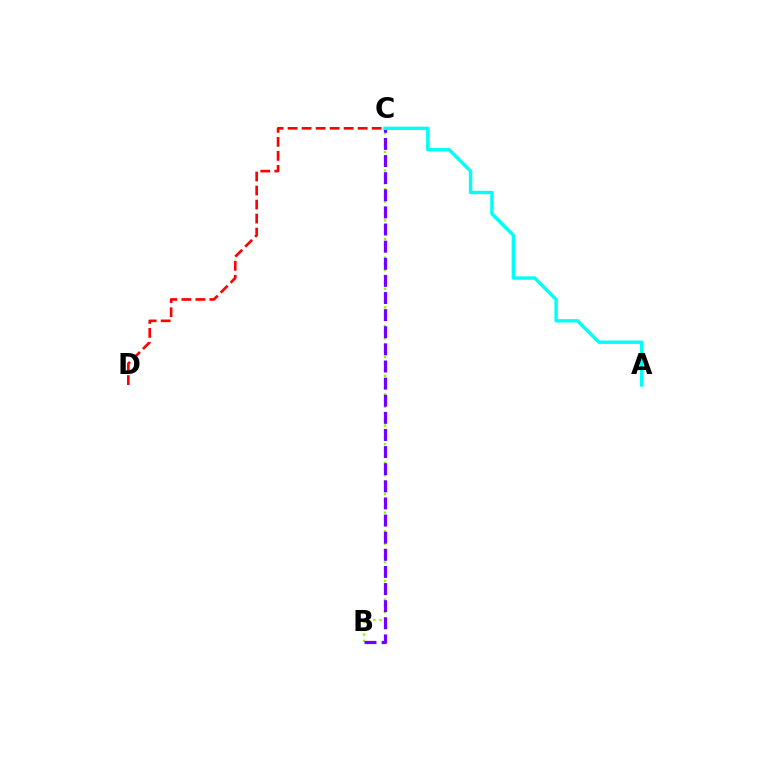{('C', 'D'): [{'color': '#ff0000', 'line_style': 'dashed', 'thickness': 1.9}], ('B', 'C'): [{'color': '#84ff00', 'line_style': 'dotted', 'thickness': 1.69}, {'color': '#7200ff', 'line_style': 'dashed', 'thickness': 2.33}], ('A', 'C'): [{'color': '#00fff6', 'line_style': 'solid', 'thickness': 2.44}]}